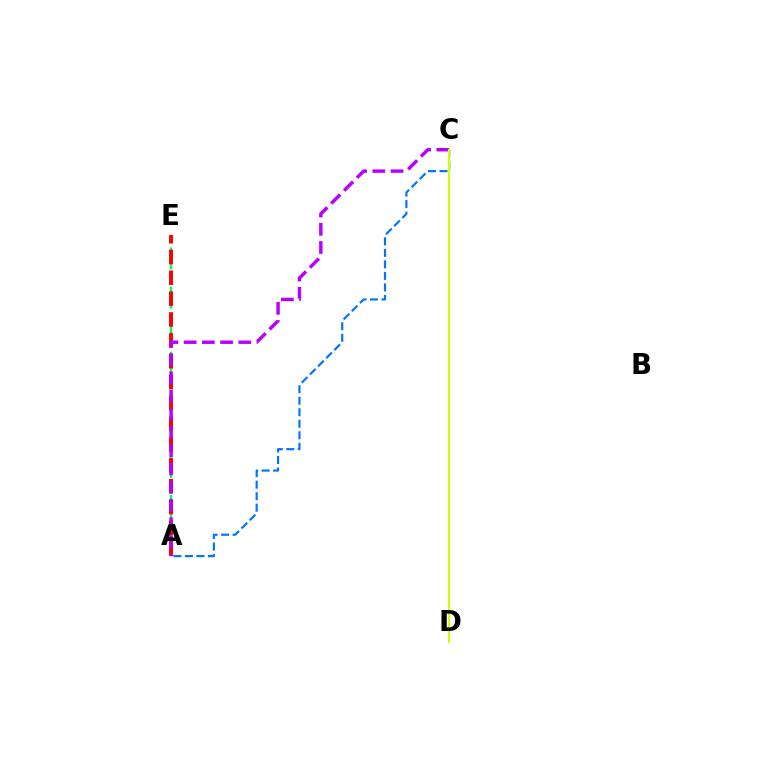{('A', 'E'): [{'color': '#00ff5c', 'line_style': 'dashed', 'thickness': 1.77}, {'color': '#ff0000', 'line_style': 'dashed', 'thickness': 2.83}], ('A', 'C'): [{'color': '#0074ff', 'line_style': 'dashed', 'thickness': 1.56}, {'color': '#b900ff', 'line_style': 'dashed', 'thickness': 2.47}], ('C', 'D'): [{'color': '#d1ff00', 'line_style': 'solid', 'thickness': 1.54}]}